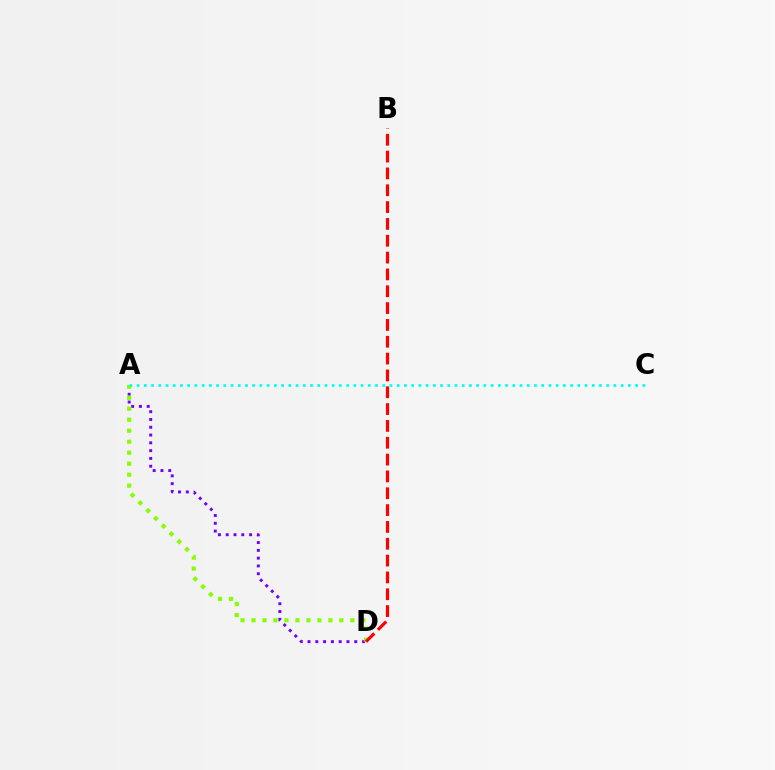{('A', 'D'): [{'color': '#7200ff', 'line_style': 'dotted', 'thickness': 2.12}, {'color': '#84ff00', 'line_style': 'dotted', 'thickness': 2.98}], ('B', 'D'): [{'color': '#ff0000', 'line_style': 'dashed', 'thickness': 2.29}], ('A', 'C'): [{'color': '#00fff6', 'line_style': 'dotted', 'thickness': 1.96}]}